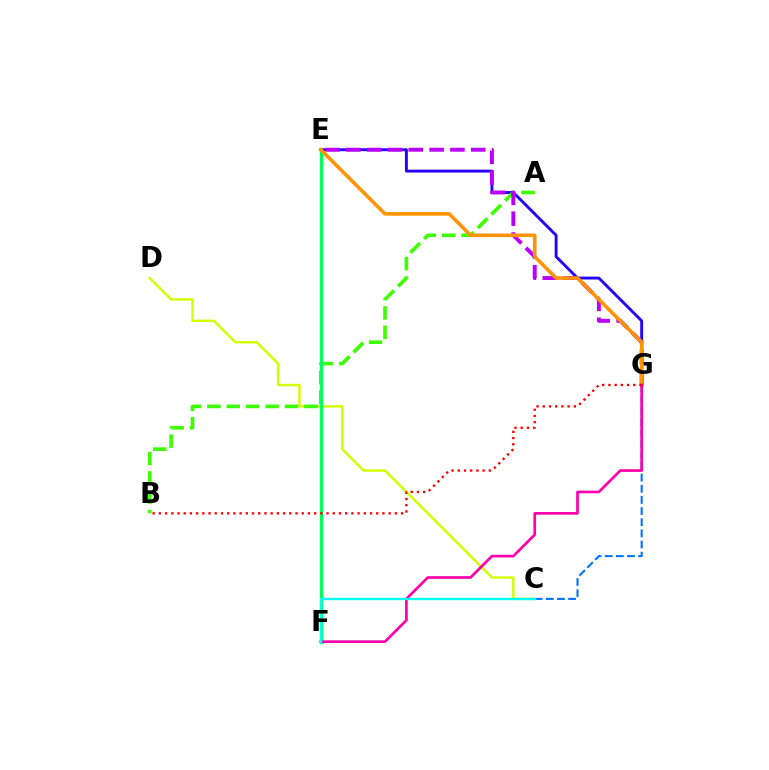{('E', 'G'): [{'color': '#2500ff', 'line_style': 'solid', 'thickness': 2.08}, {'color': '#b900ff', 'line_style': 'dashed', 'thickness': 2.83}, {'color': '#ff9400', 'line_style': 'solid', 'thickness': 2.59}], ('C', 'D'): [{'color': '#d1ff00', 'line_style': 'solid', 'thickness': 1.76}], ('A', 'B'): [{'color': '#3dff00', 'line_style': 'dashed', 'thickness': 2.63}], ('C', 'G'): [{'color': '#0074ff', 'line_style': 'dashed', 'thickness': 1.51}], ('E', 'F'): [{'color': '#00ff5c', 'line_style': 'solid', 'thickness': 2.4}], ('F', 'G'): [{'color': '#ff00ac', 'line_style': 'solid', 'thickness': 1.94}], ('C', 'F'): [{'color': '#00fff6', 'line_style': 'solid', 'thickness': 1.68}], ('B', 'G'): [{'color': '#ff0000', 'line_style': 'dotted', 'thickness': 1.69}]}